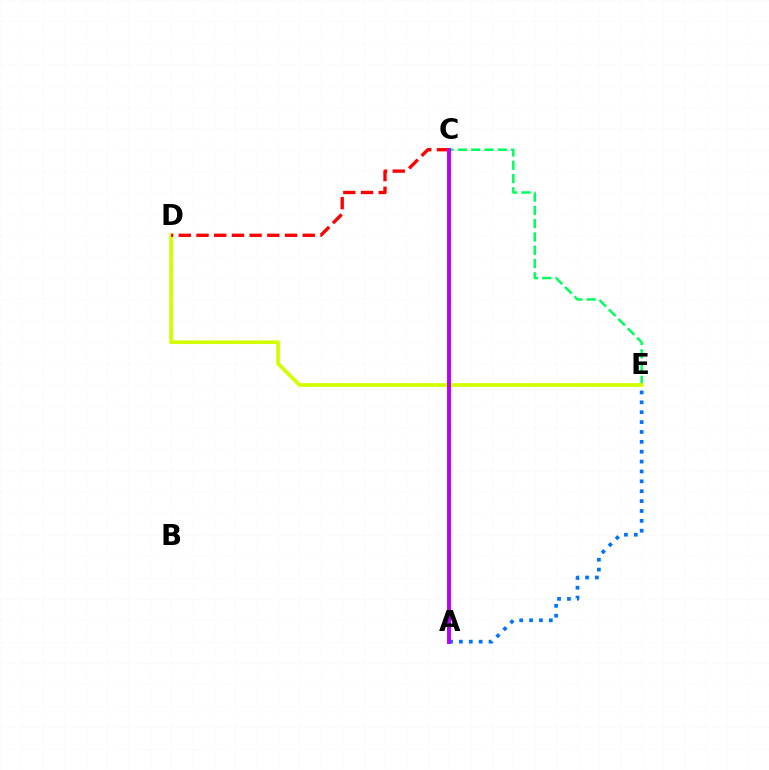{('C', 'E'): [{'color': '#00ff5c', 'line_style': 'dashed', 'thickness': 1.81}], ('D', 'E'): [{'color': '#d1ff00', 'line_style': 'solid', 'thickness': 2.66}], ('C', 'D'): [{'color': '#ff0000', 'line_style': 'dashed', 'thickness': 2.41}], ('A', 'E'): [{'color': '#0074ff', 'line_style': 'dotted', 'thickness': 2.68}], ('A', 'C'): [{'color': '#b900ff', 'line_style': 'solid', 'thickness': 2.83}]}